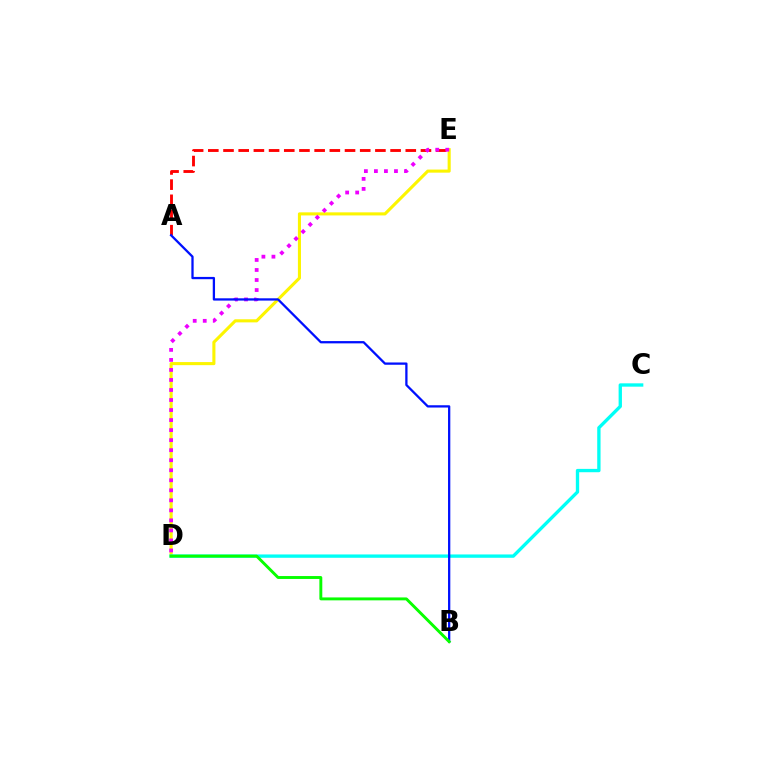{('D', 'E'): [{'color': '#fcf500', 'line_style': 'solid', 'thickness': 2.22}, {'color': '#ee00ff', 'line_style': 'dotted', 'thickness': 2.72}], ('A', 'E'): [{'color': '#ff0000', 'line_style': 'dashed', 'thickness': 2.06}], ('C', 'D'): [{'color': '#00fff6', 'line_style': 'solid', 'thickness': 2.4}], ('A', 'B'): [{'color': '#0010ff', 'line_style': 'solid', 'thickness': 1.64}], ('B', 'D'): [{'color': '#08ff00', 'line_style': 'solid', 'thickness': 2.1}]}